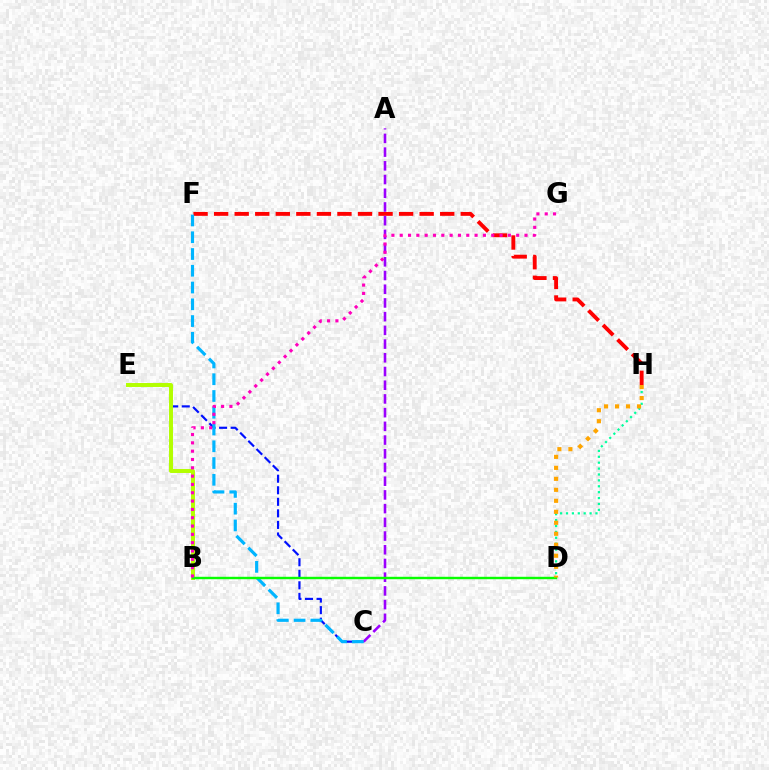{('C', 'E'): [{'color': '#0010ff', 'line_style': 'dashed', 'thickness': 1.57}], ('F', 'H'): [{'color': '#ff0000', 'line_style': 'dashed', 'thickness': 2.79}], ('B', 'E'): [{'color': '#b3ff00', 'line_style': 'solid', 'thickness': 2.84}], ('A', 'C'): [{'color': '#9b00ff', 'line_style': 'dashed', 'thickness': 1.86}], ('C', 'F'): [{'color': '#00b5ff', 'line_style': 'dashed', 'thickness': 2.28}], ('B', 'D'): [{'color': '#08ff00', 'line_style': 'solid', 'thickness': 1.74}], ('B', 'G'): [{'color': '#ff00bd', 'line_style': 'dotted', 'thickness': 2.26}], ('D', 'H'): [{'color': '#00ff9d', 'line_style': 'dotted', 'thickness': 1.6}, {'color': '#ffa500', 'line_style': 'dotted', 'thickness': 2.98}]}